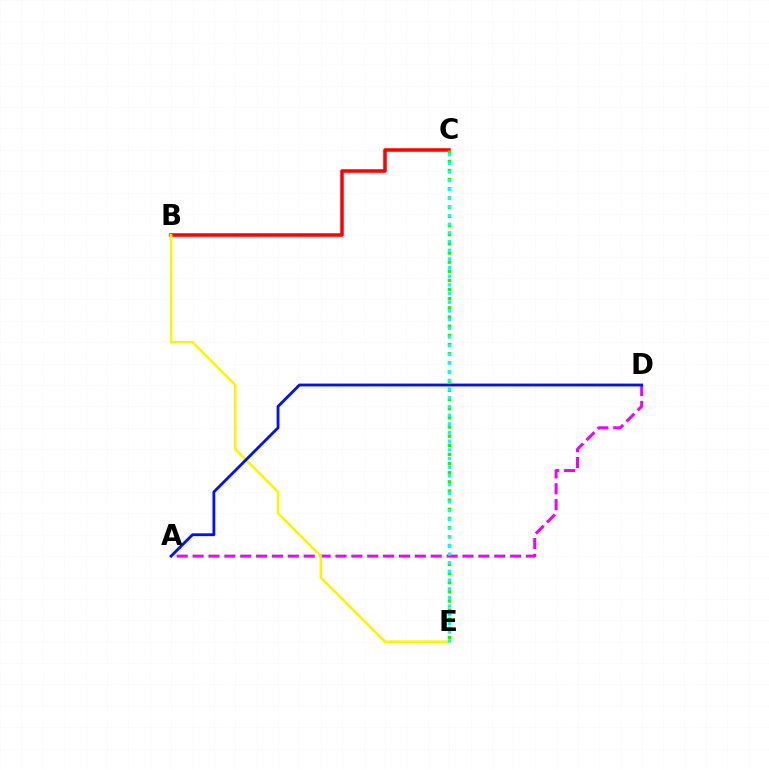{('B', 'C'): [{'color': '#ff0000', 'line_style': 'solid', 'thickness': 2.53}], ('C', 'E'): [{'color': '#08ff00', 'line_style': 'dotted', 'thickness': 2.49}, {'color': '#00fff6', 'line_style': 'dotted', 'thickness': 2.36}], ('A', 'D'): [{'color': '#ee00ff', 'line_style': 'dashed', 'thickness': 2.16}, {'color': '#0010ff', 'line_style': 'solid', 'thickness': 2.03}], ('B', 'E'): [{'color': '#fcf500', 'line_style': 'solid', 'thickness': 1.83}]}